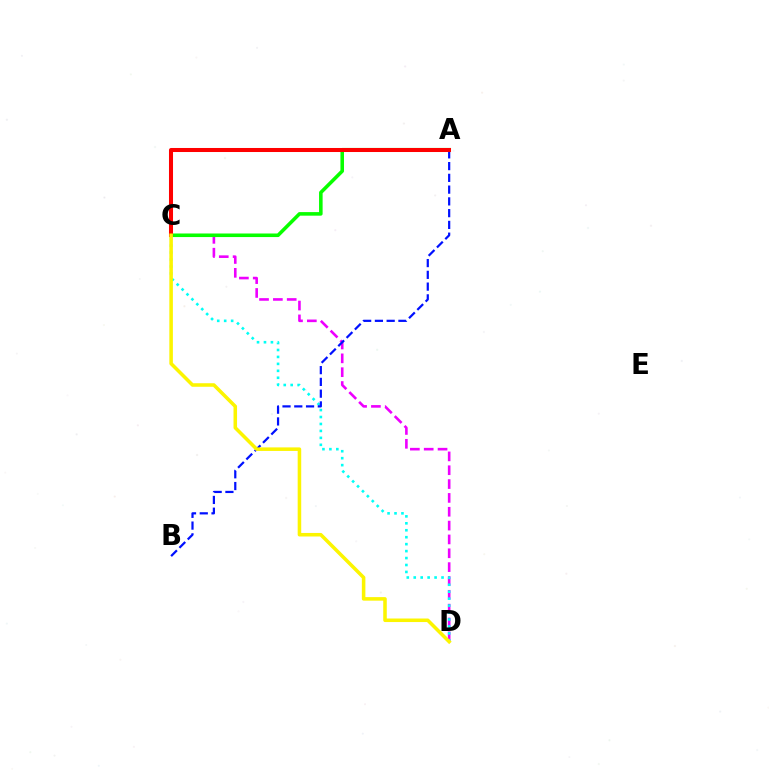{('C', 'D'): [{'color': '#ee00ff', 'line_style': 'dashed', 'thickness': 1.88}, {'color': '#00fff6', 'line_style': 'dotted', 'thickness': 1.89}, {'color': '#fcf500', 'line_style': 'solid', 'thickness': 2.55}], ('A', 'C'): [{'color': '#08ff00', 'line_style': 'solid', 'thickness': 2.57}, {'color': '#ff0000', 'line_style': 'solid', 'thickness': 2.91}], ('A', 'B'): [{'color': '#0010ff', 'line_style': 'dashed', 'thickness': 1.6}]}